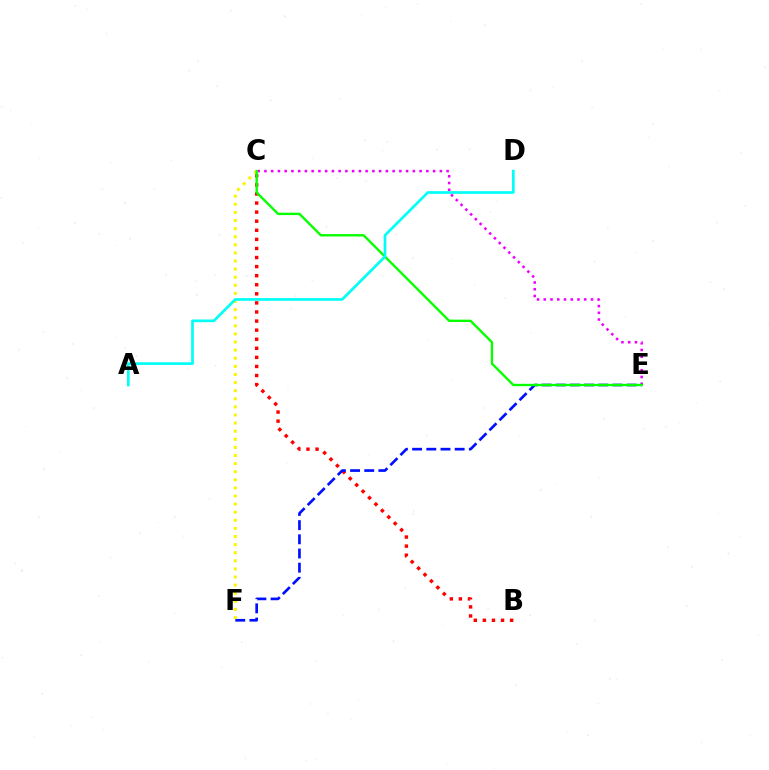{('B', 'C'): [{'color': '#ff0000', 'line_style': 'dotted', 'thickness': 2.47}], ('C', 'E'): [{'color': '#ee00ff', 'line_style': 'dotted', 'thickness': 1.83}, {'color': '#08ff00', 'line_style': 'solid', 'thickness': 1.71}], ('E', 'F'): [{'color': '#0010ff', 'line_style': 'dashed', 'thickness': 1.93}], ('C', 'F'): [{'color': '#fcf500', 'line_style': 'dotted', 'thickness': 2.2}], ('A', 'D'): [{'color': '#00fff6', 'line_style': 'solid', 'thickness': 1.94}]}